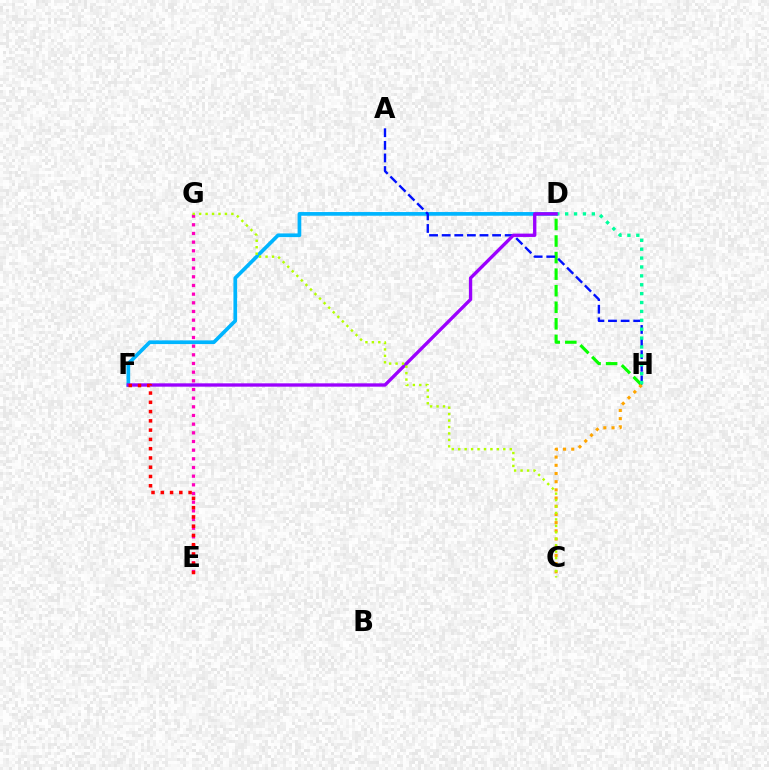{('D', 'F'): [{'color': '#00b5ff', 'line_style': 'solid', 'thickness': 2.66}, {'color': '#9b00ff', 'line_style': 'solid', 'thickness': 2.4}], ('D', 'H'): [{'color': '#08ff00', 'line_style': 'dashed', 'thickness': 2.25}, {'color': '#00ff9d', 'line_style': 'dotted', 'thickness': 2.41}], ('A', 'H'): [{'color': '#0010ff', 'line_style': 'dashed', 'thickness': 1.71}], ('C', 'H'): [{'color': '#ffa500', 'line_style': 'dotted', 'thickness': 2.23}], ('E', 'G'): [{'color': '#ff00bd', 'line_style': 'dotted', 'thickness': 2.36}], ('E', 'F'): [{'color': '#ff0000', 'line_style': 'dotted', 'thickness': 2.52}], ('C', 'G'): [{'color': '#b3ff00', 'line_style': 'dotted', 'thickness': 1.75}]}